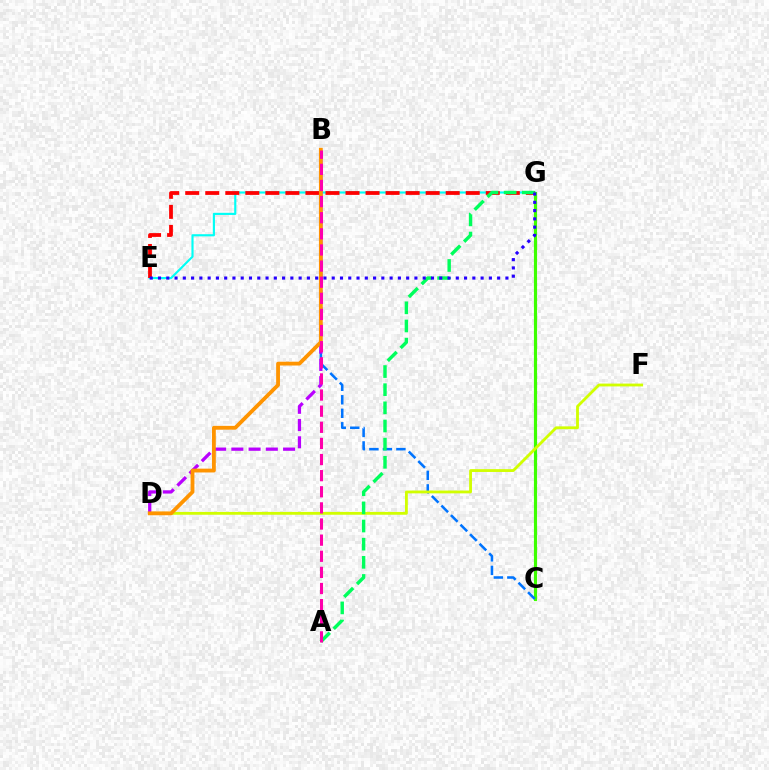{('E', 'G'): [{'color': '#00fff6', 'line_style': 'solid', 'thickness': 1.55}, {'color': '#ff0000', 'line_style': 'dashed', 'thickness': 2.72}, {'color': '#2500ff', 'line_style': 'dotted', 'thickness': 2.25}], ('C', 'G'): [{'color': '#3dff00', 'line_style': 'solid', 'thickness': 2.27}], ('B', 'C'): [{'color': '#0074ff', 'line_style': 'dashed', 'thickness': 1.84}], ('D', 'F'): [{'color': '#d1ff00', 'line_style': 'solid', 'thickness': 2.04}], ('B', 'D'): [{'color': '#b900ff', 'line_style': 'dashed', 'thickness': 2.34}, {'color': '#ff9400', 'line_style': 'solid', 'thickness': 2.75}], ('A', 'G'): [{'color': '#00ff5c', 'line_style': 'dashed', 'thickness': 2.47}], ('A', 'B'): [{'color': '#ff00ac', 'line_style': 'dashed', 'thickness': 2.19}]}